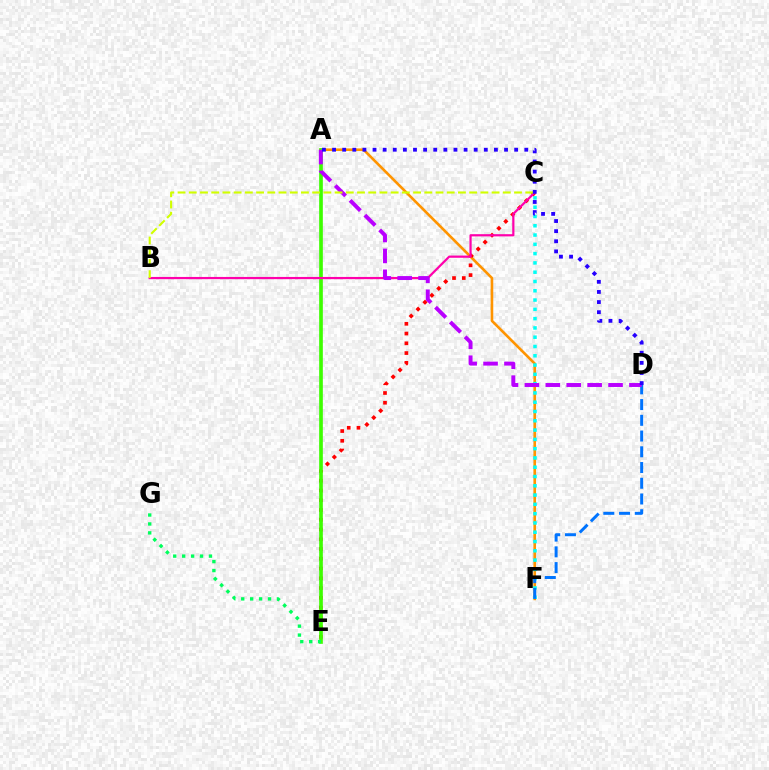{('A', 'F'): [{'color': '#ff9400', 'line_style': 'solid', 'thickness': 1.89}], ('C', 'F'): [{'color': '#00fff6', 'line_style': 'dotted', 'thickness': 2.52}], ('D', 'F'): [{'color': '#0074ff', 'line_style': 'dashed', 'thickness': 2.14}], ('C', 'E'): [{'color': '#ff0000', 'line_style': 'dotted', 'thickness': 2.65}], ('A', 'E'): [{'color': '#3dff00', 'line_style': 'solid', 'thickness': 2.64}], ('B', 'C'): [{'color': '#ff00ac', 'line_style': 'solid', 'thickness': 1.59}, {'color': '#d1ff00', 'line_style': 'dashed', 'thickness': 1.52}], ('A', 'D'): [{'color': '#b900ff', 'line_style': 'dashed', 'thickness': 2.84}, {'color': '#2500ff', 'line_style': 'dotted', 'thickness': 2.75}], ('E', 'G'): [{'color': '#00ff5c', 'line_style': 'dotted', 'thickness': 2.43}]}